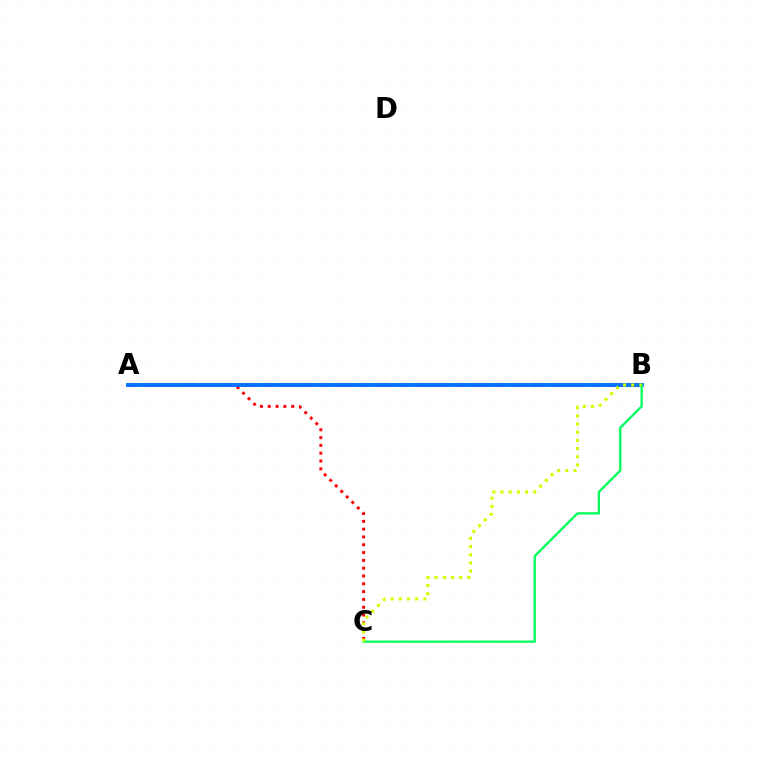{('A', 'B'): [{'color': '#b900ff', 'line_style': 'dashed', 'thickness': 2.63}, {'color': '#0074ff', 'line_style': 'solid', 'thickness': 2.77}], ('A', 'C'): [{'color': '#ff0000', 'line_style': 'dotted', 'thickness': 2.12}], ('B', 'C'): [{'color': '#00ff5c', 'line_style': 'solid', 'thickness': 1.65}, {'color': '#d1ff00', 'line_style': 'dotted', 'thickness': 2.22}]}